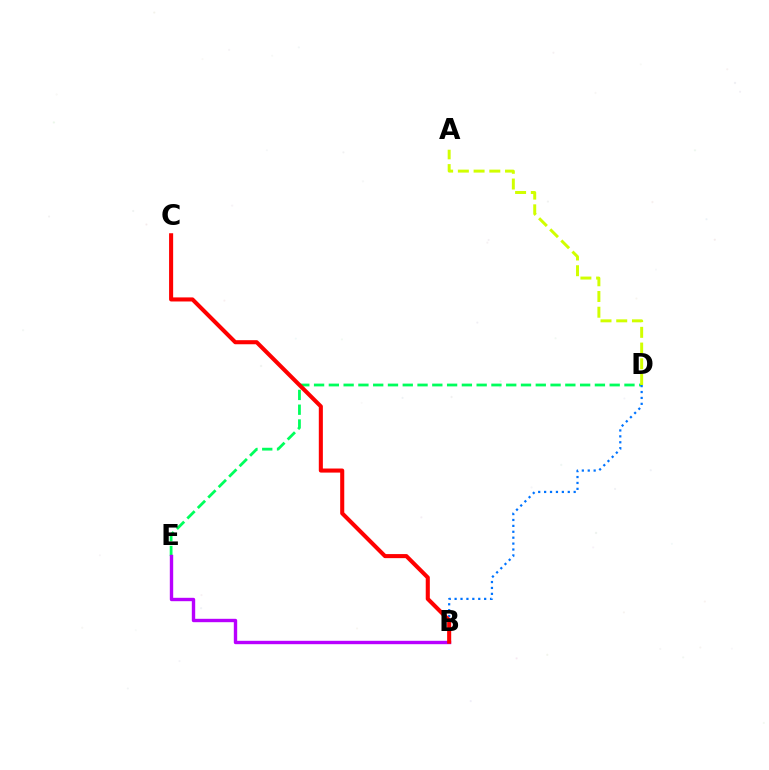{('D', 'E'): [{'color': '#00ff5c', 'line_style': 'dashed', 'thickness': 2.01}], ('B', 'D'): [{'color': '#0074ff', 'line_style': 'dotted', 'thickness': 1.61}], ('A', 'D'): [{'color': '#d1ff00', 'line_style': 'dashed', 'thickness': 2.14}], ('B', 'E'): [{'color': '#b900ff', 'line_style': 'solid', 'thickness': 2.44}], ('B', 'C'): [{'color': '#ff0000', 'line_style': 'solid', 'thickness': 2.93}]}